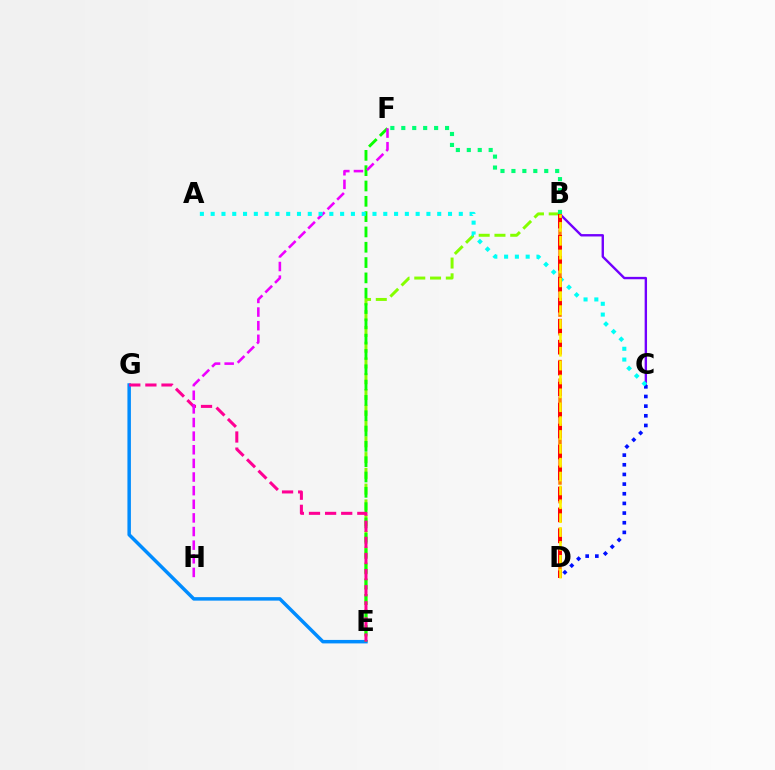{('E', 'G'): [{'color': '#008cff', 'line_style': 'solid', 'thickness': 2.5}, {'color': '#ff0094', 'line_style': 'dashed', 'thickness': 2.19}], ('B', 'D'): [{'color': '#ff7c00', 'line_style': 'dashed', 'thickness': 2.53}, {'color': '#ff0000', 'line_style': 'dashed', 'thickness': 2.85}, {'color': '#fcf500', 'line_style': 'dashed', 'thickness': 1.88}], ('B', 'E'): [{'color': '#84ff00', 'line_style': 'dashed', 'thickness': 2.14}], ('E', 'F'): [{'color': '#08ff00', 'line_style': 'dashed', 'thickness': 2.08}], ('F', 'H'): [{'color': '#ee00ff', 'line_style': 'dashed', 'thickness': 1.85}], ('B', 'C'): [{'color': '#7200ff', 'line_style': 'solid', 'thickness': 1.72}], ('C', 'D'): [{'color': '#0010ff', 'line_style': 'dotted', 'thickness': 2.62}], ('B', 'F'): [{'color': '#00ff74', 'line_style': 'dotted', 'thickness': 2.97}], ('A', 'C'): [{'color': '#00fff6', 'line_style': 'dotted', 'thickness': 2.93}]}